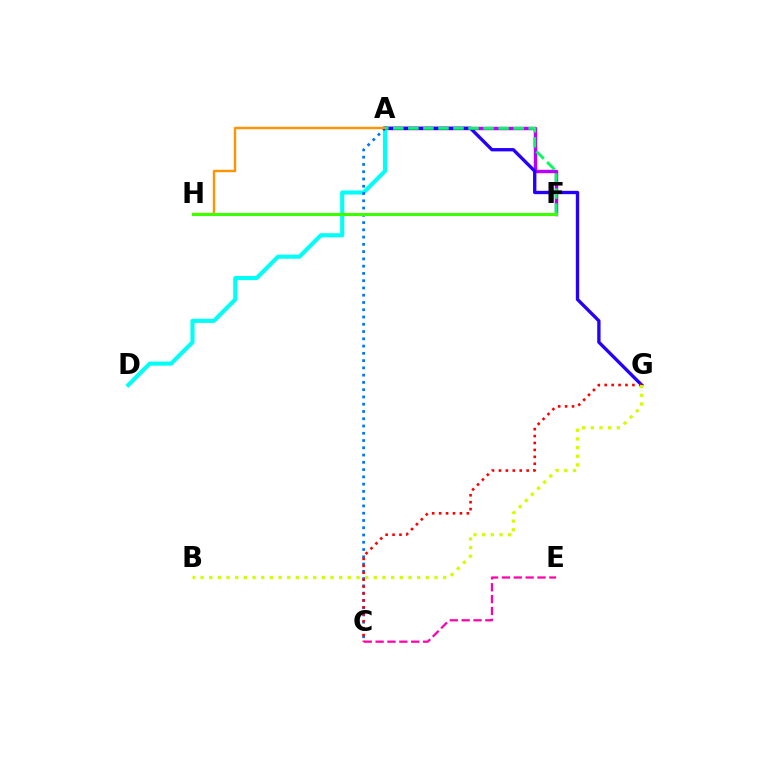{('A', 'F'): [{'color': '#b900ff', 'line_style': 'solid', 'thickness': 2.48}, {'color': '#00ff5c', 'line_style': 'dashed', 'thickness': 2.04}], ('A', 'D'): [{'color': '#00fff6', 'line_style': 'solid', 'thickness': 2.95}], ('A', 'C'): [{'color': '#0074ff', 'line_style': 'dotted', 'thickness': 1.97}], ('A', 'G'): [{'color': '#2500ff', 'line_style': 'solid', 'thickness': 2.4}], ('A', 'H'): [{'color': '#ff9400', 'line_style': 'solid', 'thickness': 1.73}], ('C', 'G'): [{'color': '#ff0000', 'line_style': 'dotted', 'thickness': 1.88}], ('B', 'G'): [{'color': '#d1ff00', 'line_style': 'dotted', 'thickness': 2.35}], ('C', 'E'): [{'color': '#ff00ac', 'line_style': 'dashed', 'thickness': 1.61}], ('F', 'H'): [{'color': '#3dff00', 'line_style': 'solid', 'thickness': 2.21}]}